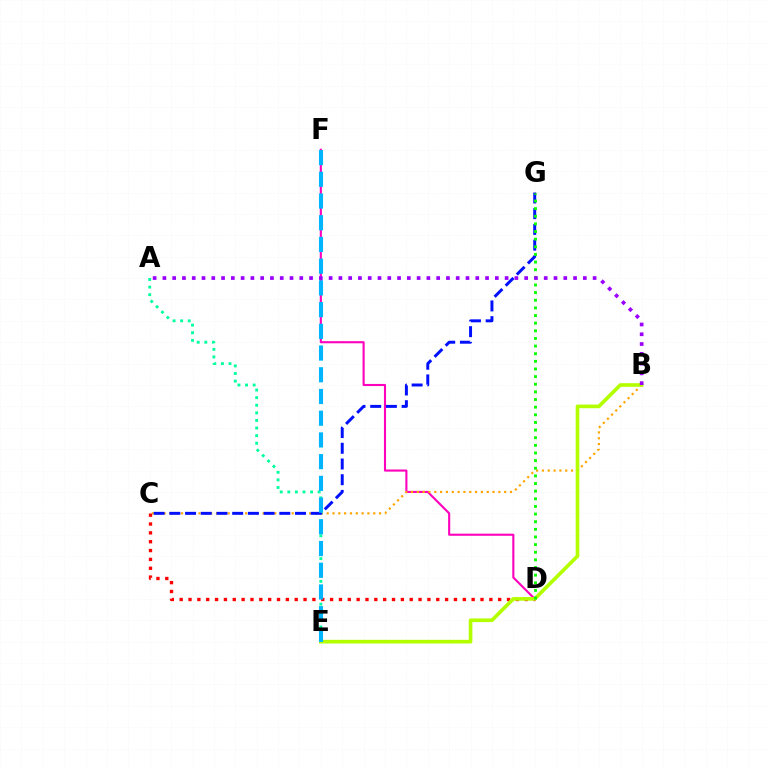{('D', 'F'): [{'color': '#ff00bd', 'line_style': 'solid', 'thickness': 1.52}], ('B', 'C'): [{'color': '#ffa500', 'line_style': 'dotted', 'thickness': 1.58}], ('C', 'D'): [{'color': '#ff0000', 'line_style': 'dotted', 'thickness': 2.4}], ('A', 'E'): [{'color': '#00ff9d', 'line_style': 'dotted', 'thickness': 2.06}], ('B', 'E'): [{'color': '#b3ff00', 'line_style': 'solid', 'thickness': 2.63}], ('C', 'G'): [{'color': '#0010ff', 'line_style': 'dashed', 'thickness': 2.13}], ('D', 'G'): [{'color': '#08ff00', 'line_style': 'dotted', 'thickness': 2.07}], ('A', 'B'): [{'color': '#9b00ff', 'line_style': 'dotted', 'thickness': 2.66}], ('E', 'F'): [{'color': '#00b5ff', 'line_style': 'dashed', 'thickness': 2.95}]}